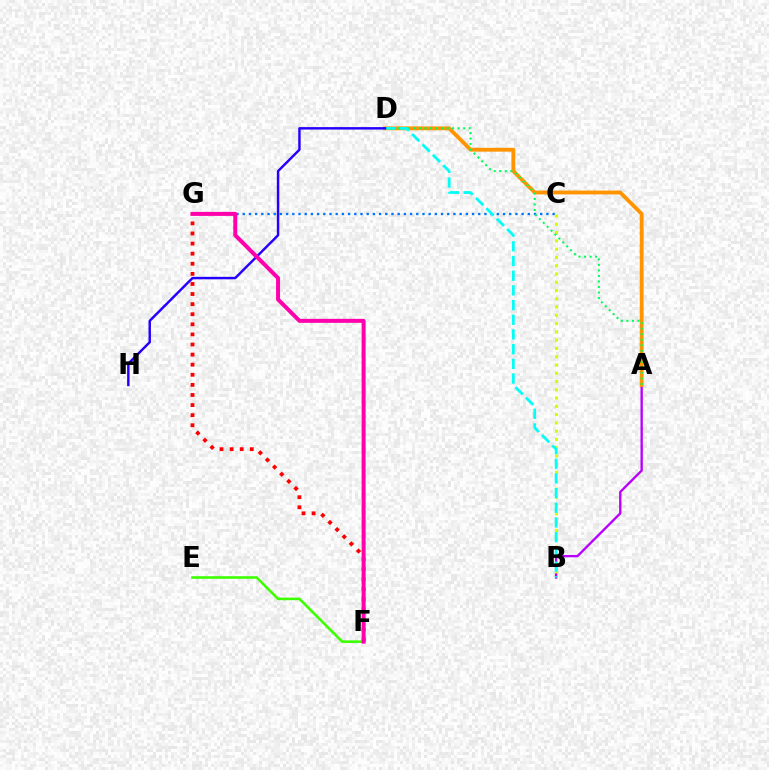{('C', 'G'): [{'color': '#0074ff', 'line_style': 'dotted', 'thickness': 1.68}], ('A', 'B'): [{'color': '#b900ff', 'line_style': 'solid', 'thickness': 1.7}], ('A', 'D'): [{'color': '#ff9400', 'line_style': 'solid', 'thickness': 2.76}, {'color': '#00ff5c', 'line_style': 'dotted', 'thickness': 1.5}], ('F', 'G'): [{'color': '#ff0000', 'line_style': 'dotted', 'thickness': 2.74}, {'color': '#ff00ac', 'line_style': 'solid', 'thickness': 2.88}], ('B', 'C'): [{'color': '#d1ff00', 'line_style': 'dotted', 'thickness': 2.25}], ('B', 'D'): [{'color': '#00fff6', 'line_style': 'dashed', 'thickness': 2.0}], ('D', 'H'): [{'color': '#2500ff', 'line_style': 'solid', 'thickness': 1.76}], ('E', 'F'): [{'color': '#3dff00', 'line_style': 'solid', 'thickness': 1.88}]}